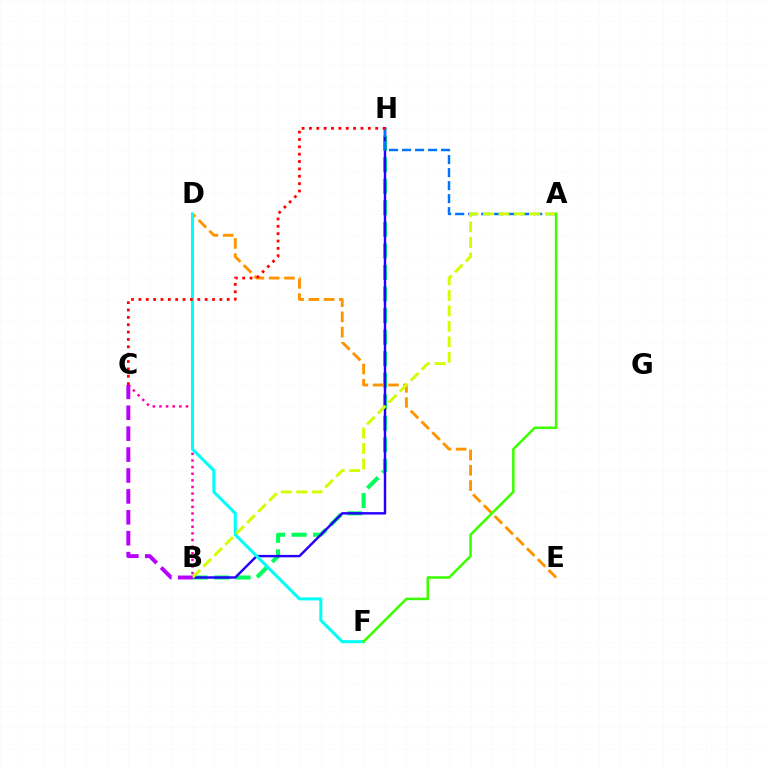{('B', 'C'): [{'color': '#ff00ac', 'line_style': 'dotted', 'thickness': 1.8}, {'color': '#b900ff', 'line_style': 'dashed', 'thickness': 2.84}], ('B', 'H'): [{'color': '#00ff5c', 'line_style': 'dashed', 'thickness': 2.93}, {'color': '#2500ff', 'line_style': 'solid', 'thickness': 1.76}], ('D', 'E'): [{'color': '#ff9400', 'line_style': 'dashed', 'thickness': 2.07}], ('A', 'H'): [{'color': '#0074ff', 'line_style': 'dashed', 'thickness': 1.77}], ('D', 'F'): [{'color': '#00fff6', 'line_style': 'solid', 'thickness': 2.19}], ('A', 'B'): [{'color': '#d1ff00', 'line_style': 'dashed', 'thickness': 2.1}], ('A', 'F'): [{'color': '#3dff00', 'line_style': 'solid', 'thickness': 1.84}], ('C', 'H'): [{'color': '#ff0000', 'line_style': 'dotted', 'thickness': 2.0}]}